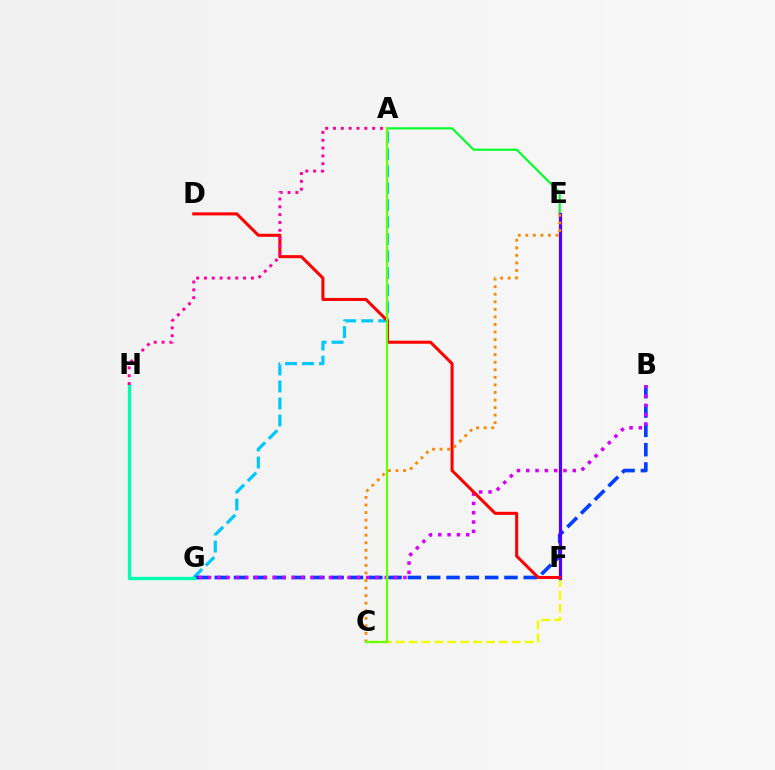{('C', 'F'): [{'color': '#eeff00', 'line_style': 'dashed', 'thickness': 1.75}], ('A', 'G'): [{'color': '#00c7ff', 'line_style': 'dashed', 'thickness': 2.31}], ('A', 'E'): [{'color': '#00ff27', 'line_style': 'solid', 'thickness': 1.54}], ('B', 'G'): [{'color': '#003fff', 'line_style': 'dashed', 'thickness': 2.62}, {'color': '#d600ff', 'line_style': 'dotted', 'thickness': 2.53}], ('E', 'F'): [{'color': '#4f00ff', 'line_style': 'solid', 'thickness': 2.31}], ('D', 'F'): [{'color': '#ff0000', 'line_style': 'solid', 'thickness': 2.19}], ('C', 'E'): [{'color': '#ff8800', 'line_style': 'dotted', 'thickness': 2.05}], ('G', 'H'): [{'color': '#00ffaf', 'line_style': 'solid', 'thickness': 2.41}], ('A', 'H'): [{'color': '#ff00a0', 'line_style': 'dotted', 'thickness': 2.13}], ('A', 'C'): [{'color': '#66ff00', 'line_style': 'solid', 'thickness': 1.58}]}